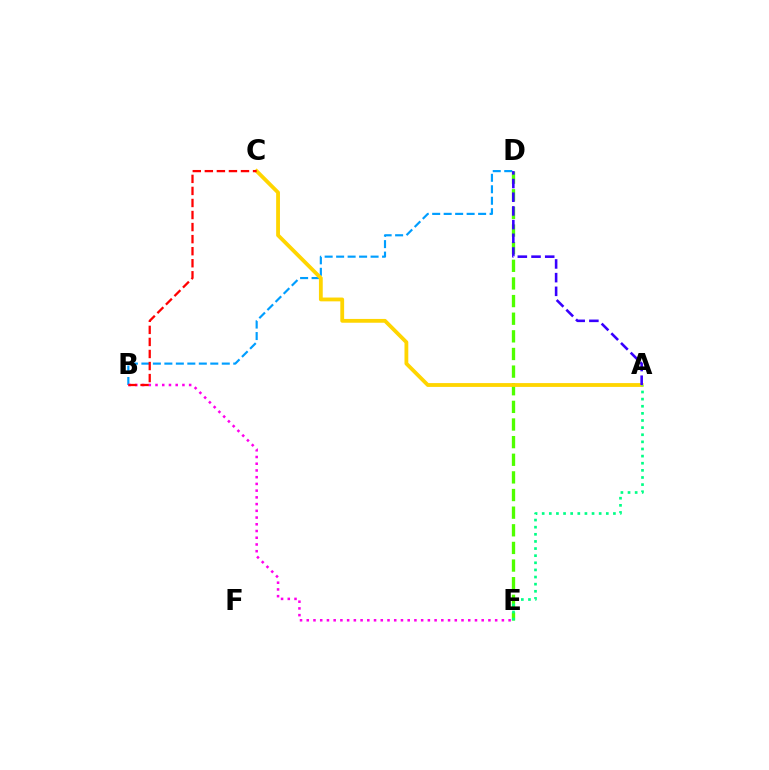{('B', 'D'): [{'color': '#009eff', 'line_style': 'dashed', 'thickness': 1.56}], ('D', 'E'): [{'color': '#4fff00', 'line_style': 'dashed', 'thickness': 2.4}], ('B', 'E'): [{'color': '#ff00ed', 'line_style': 'dotted', 'thickness': 1.83}], ('A', 'C'): [{'color': '#ffd500', 'line_style': 'solid', 'thickness': 2.74}], ('A', 'D'): [{'color': '#3700ff', 'line_style': 'dashed', 'thickness': 1.86}], ('A', 'E'): [{'color': '#00ff86', 'line_style': 'dotted', 'thickness': 1.94}], ('B', 'C'): [{'color': '#ff0000', 'line_style': 'dashed', 'thickness': 1.64}]}